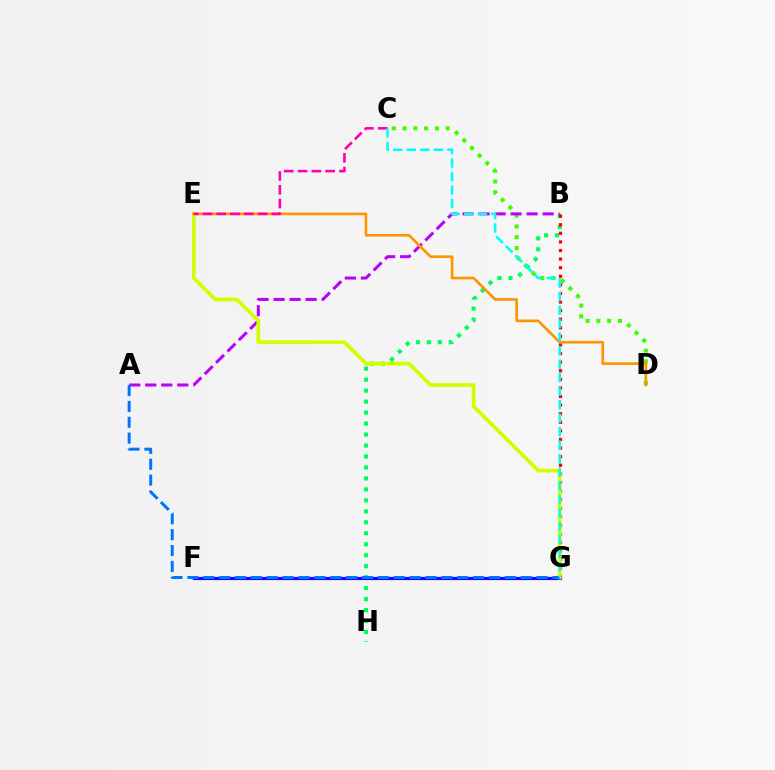{('B', 'H'): [{'color': '#00ff5c', 'line_style': 'dotted', 'thickness': 2.98}], ('F', 'G'): [{'color': '#2500ff', 'line_style': 'solid', 'thickness': 2.29}], ('C', 'D'): [{'color': '#3dff00', 'line_style': 'dotted', 'thickness': 2.93}], ('B', 'G'): [{'color': '#ff0000', 'line_style': 'dotted', 'thickness': 2.33}], ('A', 'B'): [{'color': '#b900ff', 'line_style': 'dashed', 'thickness': 2.18}], ('E', 'G'): [{'color': '#d1ff00', 'line_style': 'solid', 'thickness': 2.7}], ('A', 'G'): [{'color': '#0074ff', 'line_style': 'dashed', 'thickness': 2.16}], ('D', 'E'): [{'color': '#ff9400', 'line_style': 'solid', 'thickness': 1.91}], ('C', 'E'): [{'color': '#ff00ac', 'line_style': 'dashed', 'thickness': 1.87}], ('C', 'G'): [{'color': '#00fff6', 'line_style': 'dashed', 'thickness': 1.83}]}